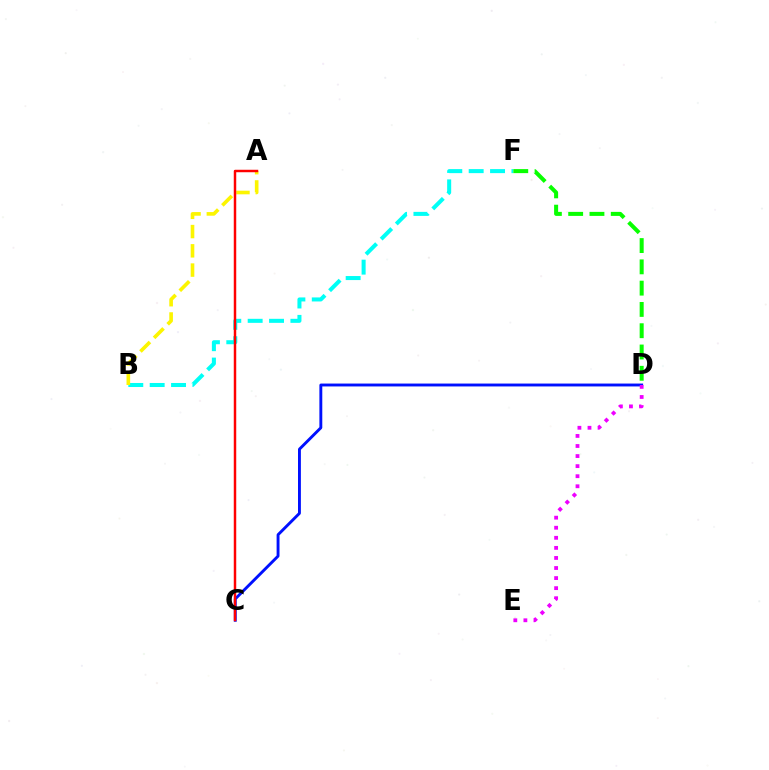{('C', 'D'): [{'color': '#0010ff', 'line_style': 'solid', 'thickness': 2.08}], ('B', 'F'): [{'color': '#00fff6', 'line_style': 'dashed', 'thickness': 2.9}], ('A', 'B'): [{'color': '#fcf500', 'line_style': 'dashed', 'thickness': 2.62}], ('D', 'E'): [{'color': '#ee00ff', 'line_style': 'dotted', 'thickness': 2.74}], ('D', 'F'): [{'color': '#08ff00', 'line_style': 'dashed', 'thickness': 2.89}], ('A', 'C'): [{'color': '#ff0000', 'line_style': 'solid', 'thickness': 1.78}]}